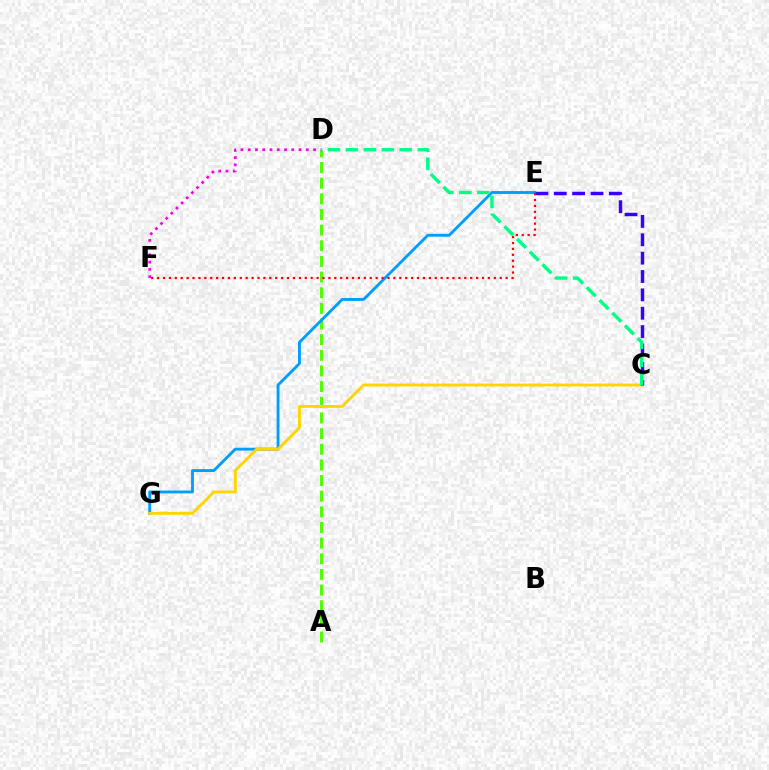{('A', 'D'): [{'color': '#4fff00', 'line_style': 'dashed', 'thickness': 2.13}], ('E', 'G'): [{'color': '#009eff', 'line_style': 'solid', 'thickness': 2.06}], ('D', 'F'): [{'color': '#ff00ed', 'line_style': 'dotted', 'thickness': 1.97}], ('C', 'G'): [{'color': '#ffd500', 'line_style': 'solid', 'thickness': 2.06}], ('C', 'E'): [{'color': '#3700ff', 'line_style': 'dashed', 'thickness': 2.49}], ('C', 'D'): [{'color': '#00ff86', 'line_style': 'dashed', 'thickness': 2.44}], ('E', 'F'): [{'color': '#ff0000', 'line_style': 'dotted', 'thickness': 1.61}]}